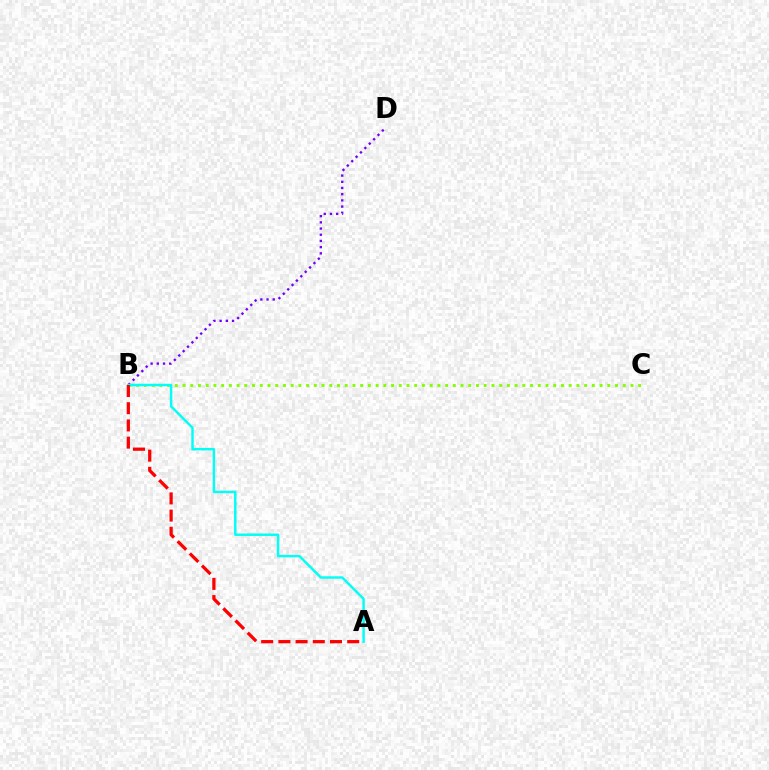{('B', 'D'): [{'color': '#7200ff', 'line_style': 'dotted', 'thickness': 1.68}], ('B', 'C'): [{'color': '#84ff00', 'line_style': 'dotted', 'thickness': 2.1}], ('A', 'B'): [{'color': '#00fff6', 'line_style': 'solid', 'thickness': 1.75}, {'color': '#ff0000', 'line_style': 'dashed', 'thickness': 2.34}]}